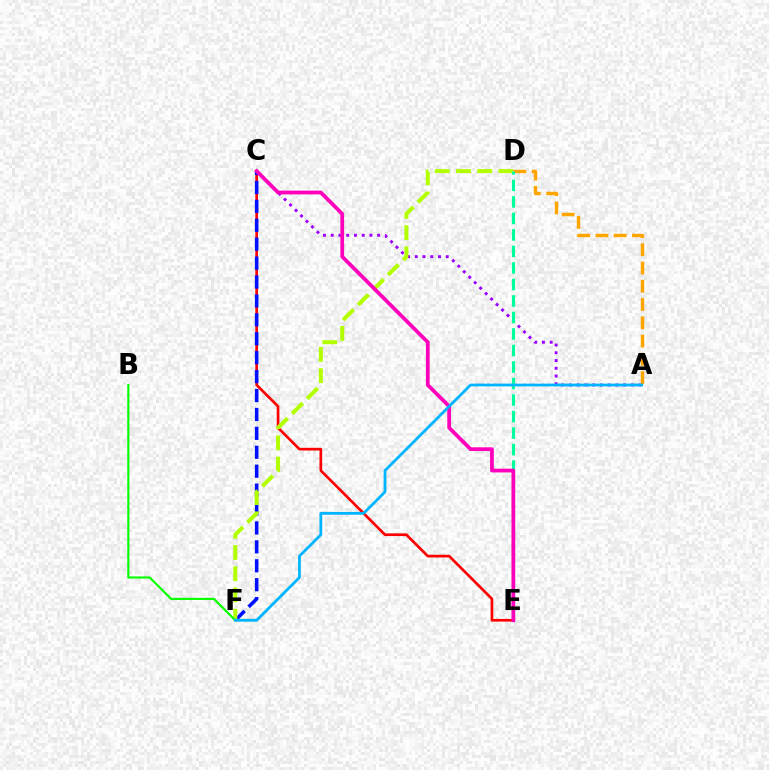{('A', 'C'): [{'color': '#9b00ff', 'line_style': 'dotted', 'thickness': 2.1}], ('C', 'E'): [{'color': '#ff0000', 'line_style': 'solid', 'thickness': 1.93}, {'color': '#ff00bd', 'line_style': 'solid', 'thickness': 2.7}], ('C', 'F'): [{'color': '#0010ff', 'line_style': 'dashed', 'thickness': 2.57}], ('D', 'F'): [{'color': '#b3ff00', 'line_style': 'dashed', 'thickness': 2.88}], ('A', 'D'): [{'color': '#ffa500', 'line_style': 'dashed', 'thickness': 2.48}], ('B', 'F'): [{'color': '#08ff00', 'line_style': 'solid', 'thickness': 1.55}], ('D', 'E'): [{'color': '#00ff9d', 'line_style': 'dashed', 'thickness': 2.24}], ('A', 'F'): [{'color': '#00b5ff', 'line_style': 'solid', 'thickness': 2.01}]}